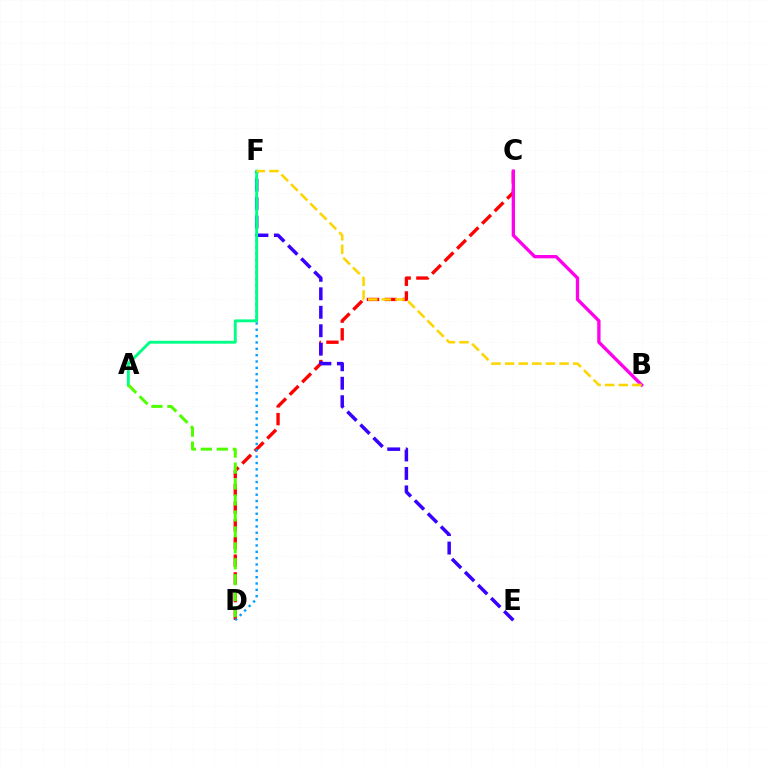{('C', 'D'): [{'color': '#ff0000', 'line_style': 'dashed', 'thickness': 2.4}], ('E', 'F'): [{'color': '#3700ff', 'line_style': 'dashed', 'thickness': 2.51}], ('B', 'C'): [{'color': '#ff00ed', 'line_style': 'solid', 'thickness': 2.39}], ('D', 'F'): [{'color': '#009eff', 'line_style': 'dotted', 'thickness': 1.72}], ('A', 'F'): [{'color': '#00ff86', 'line_style': 'solid', 'thickness': 2.09}], ('A', 'D'): [{'color': '#4fff00', 'line_style': 'dashed', 'thickness': 2.17}], ('B', 'F'): [{'color': '#ffd500', 'line_style': 'dashed', 'thickness': 1.85}]}